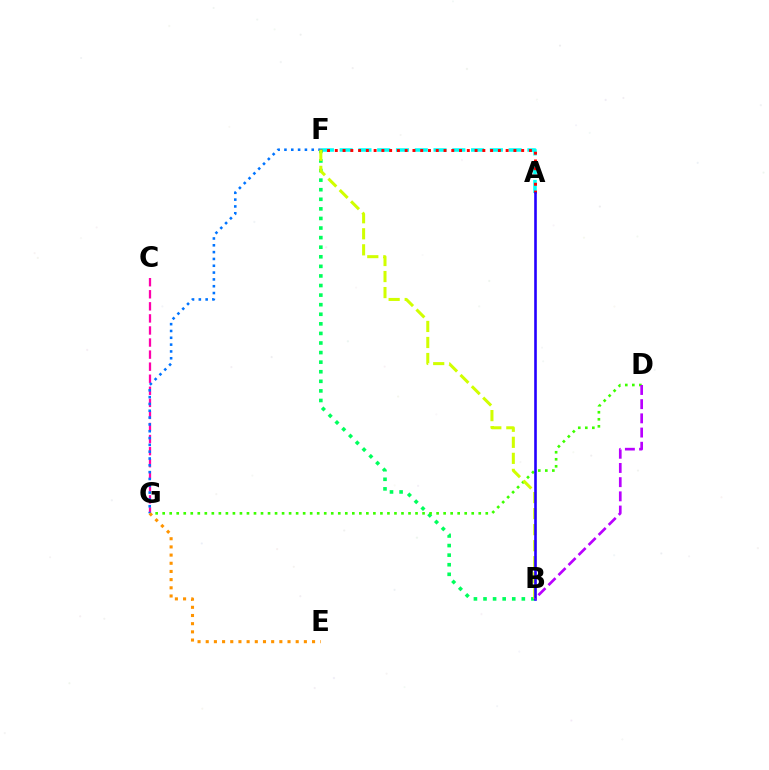{('A', 'F'): [{'color': '#00fff6', 'line_style': 'dashed', 'thickness': 2.55}, {'color': '#ff0000', 'line_style': 'dotted', 'thickness': 2.11}], ('B', 'F'): [{'color': '#00ff5c', 'line_style': 'dotted', 'thickness': 2.6}, {'color': '#d1ff00', 'line_style': 'dashed', 'thickness': 2.18}], ('C', 'G'): [{'color': '#ff00ac', 'line_style': 'dashed', 'thickness': 1.64}], ('D', 'G'): [{'color': '#3dff00', 'line_style': 'dotted', 'thickness': 1.91}], ('F', 'G'): [{'color': '#0074ff', 'line_style': 'dotted', 'thickness': 1.85}], ('E', 'G'): [{'color': '#ff9400', 'line_style': 'dotted', 'thickness': 2.22}], ('A', 'B'): [{'color': '#2500ff', 'line_style': 'solid', 'thickness': 1.88}], ('B', 'D'): [{'color': '#b900ff', 'line_style': 'dashed', 'thickness': 1.93}]}